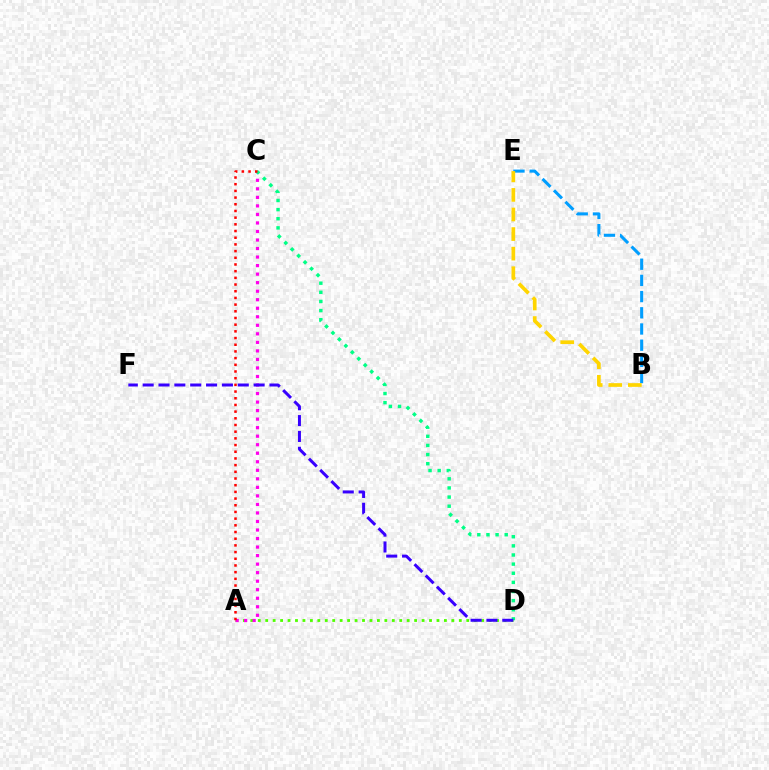{('B', 'E'): [{'color': '#009eff', 'line_style': 'dashed', 'thickness': 2.2}, {'color': '#ffd500', 'line_style': 'dashed', 'thickness': 2.66}], ('A', 'D'): [{'color': '#4fff00', 'line_style': 'dotted', 'thickness': 2.02}], ('A', 'C'): [{'color': '#ff00ed', 'line_style': 'dotted', 'thickness': 2.32}, {'color': '#ff0000', 'line_style': 'dotted', 'thickness': 1.82}], ('C', 'D'): [{'color': '#00ff86', 'line_style': 'dotted', 'thickness': 2.48}], ('D', 'F'): [{'color': '#3700ff', 'line_style': 'dashed', 'thickness': 2.15}]}